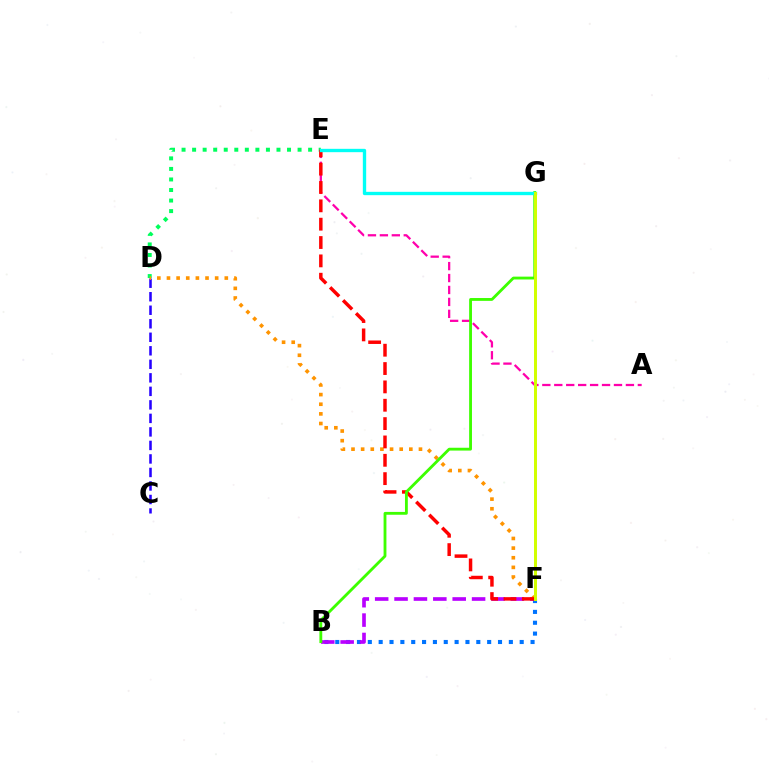{('C', 'D'): [{'color': '#2500ff', 'line_style': 'dashed', 'thickness': 1.84}], ('B', 'F'): [{'color': '#0074ff', 'line_style': 'dotted', 'thickness': 2.95}, {'color': '#b900ff', 'line_style': 'dashed', 'thickness': 2.63}], ('D', 'E'): [{'color': '#00ff5c', 'line_style': 'dotted', 'thickness': 2.87}], ('A', 'E'): [{'color': '#ff00ac', 'line_style': 'dashed', 'thickness': 1.62}], ('D', 'F'): [{'color': '#ff9400', 'line_style': 'dotted', 'thickness': 2.62}], ('E', 'F'): [{'color': '#ff0000', 'line_style': 'dashed', 'thickness': 2.49}], ('B', 'G'): [{'color': '#3dff00', 'line_style': 'solid', 'thickness': 2.04}], ('E', 'G'): [{'color': '#00fff6', 'line_style': 'solid', 'thickness': 2.41}], ('F', 'G'): [{'color': '#d1ff00', 'line_style': 'solid', 'thickness': 2.14}]}